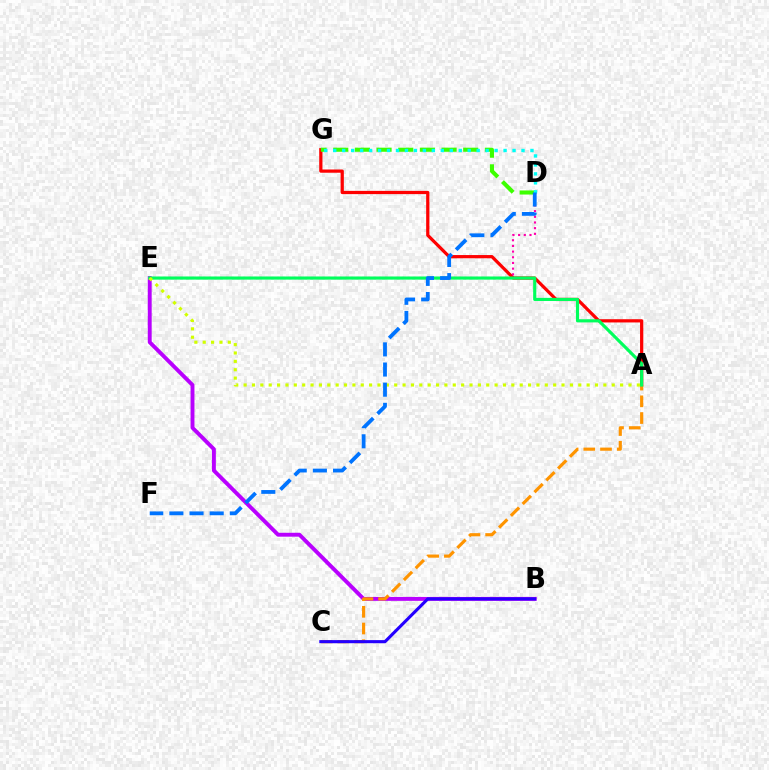{('A', 'G'): [{'color': '#ff0000', 'line_style': 'solid', 'thickness': 2.33}], ('B', 'E'): [{'color': '#b900ff', 'line_style': 'solid', 'thickness': 2.81}], ('D', 'E'): [{'color': '#ff00ac', 'line_style': 'dotted', 'thickness': 1.54}], ('A', 'C'): [{'color': '#ff9400', 'line_style': 'dashed', 'thickness': 2.27}], ('A', 'E'): [{'color': '#00ff5c', 'line_style': 'solid', 'thickness': 2.26}, {'color': '#d1ff00', 'line_style': 'dotted', 'thickness': 2.27}], ('B', 'C'): [{'color': '#2500ff', 'line_style': 'solid', 'thickness': 2.23}], ('D', 'G'): [{'color': '#3dff00', 'line_style': 'dashed', 'thickness': 2.94}, {'color': '#00fff6', 'line_style': 'dotted', 'thickness': 2.44}], ('D', 'F'): [{'color': '#0074ff', 'line_style': 'dashed', 'thickness': 2.74}]}